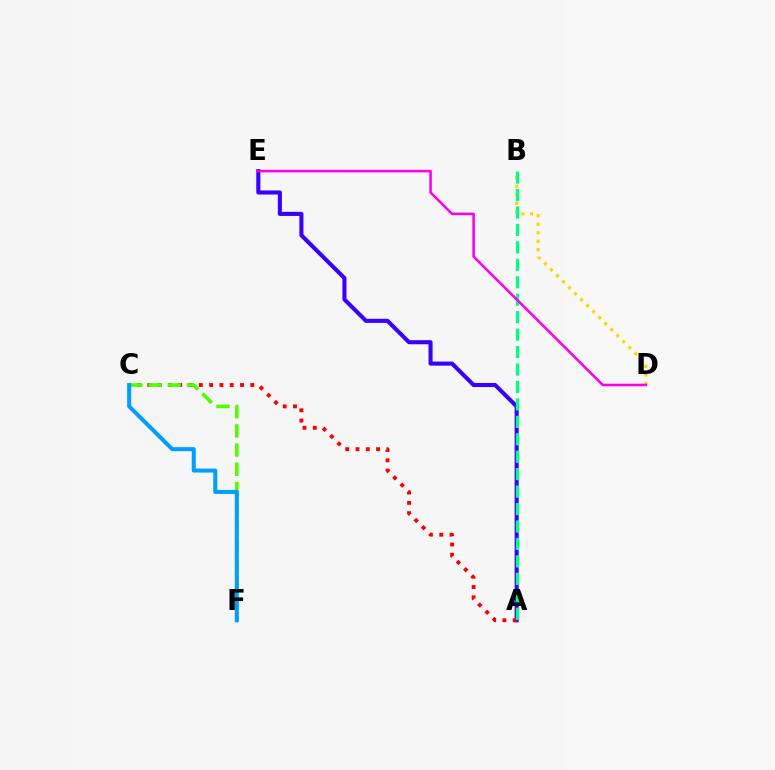{('A', 'E'): [{'color': '#3700ff', 'line_style': 'solid', 'thickness': 2.94}], ('A', 'C'): [{'color': '#ff0000', 'line_style': 'dotted', 'thickness': 2.8}], ('C', 'F'): [{'color': '#4fff00', 'line_style': 'dashed', 'thickness': 2.61}, {'color': '#009eff', 'line_style': 'solid', 'thickness': 2.91}], ('B', 'D'): [{'color': '#ffd500', 'line_style': 'dotted', 'thickness': 2.31}], ('A', 'B'): [{'color': '#00ff86', 'line_style': 'dashed', 'thickness': 2.37}], ('D', 'E'): [{'color': '#ff00ed', 'line_style': 'solid', 'thickness': 1.84}]}